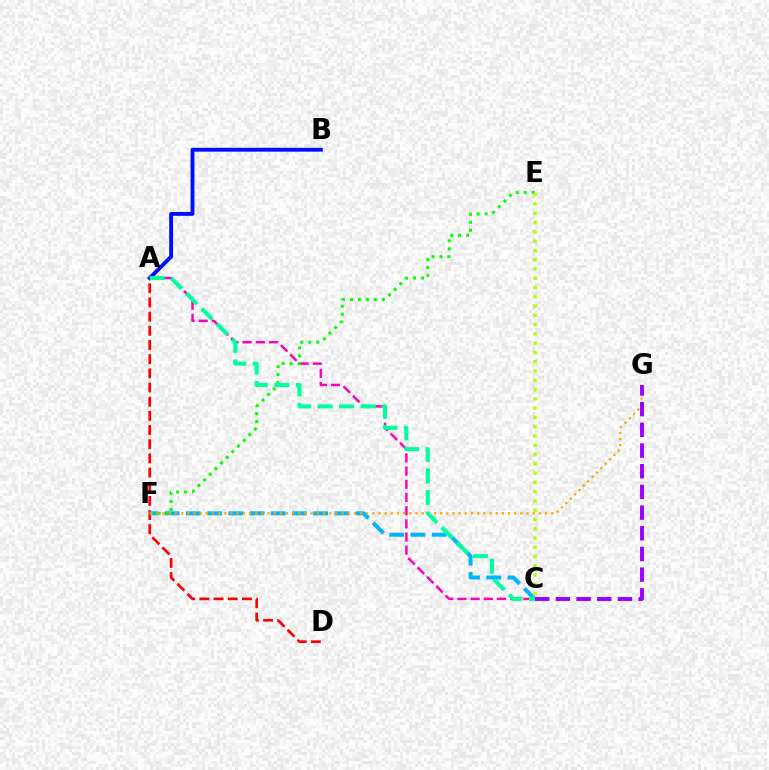{('A', 'C'): [{'color': '#ff00bd', 'line_style': 'dashed', 'thickness': 1.79}, {'color': '#00ff9d', 'line_style': 'dashed', 'thickness': 2.93}], ('A', 'D'): [{'color': '#ff0000', 'line_style': 'dashed', 'thickness': 1.93}], ('C', 'F'): [{'color': '#00b5ff', 'line_style': 'dashed', 'thickness': 2.88}], ('A', 'B'): [{'color': '#0010ff', 'line_style': 'solid', 'thickness': 2.8}], ('E', 'F'): [{'color': '#08ff00', 'line_style': 'dotted', 'thickness': 2.17}], ('C', 'E'): [{'color': '#b3ff00', 'line_style': 'dotted', 'thickness': 2.52}], ('F', 'G'): [{'color': '#ffa500', 'line_style': 'dotted', 'thickness': 1.68}], ('C', 'G'): [{'color': '#9b00ff', 'line_style': 'dashed', 'thickness': 2.81}]}